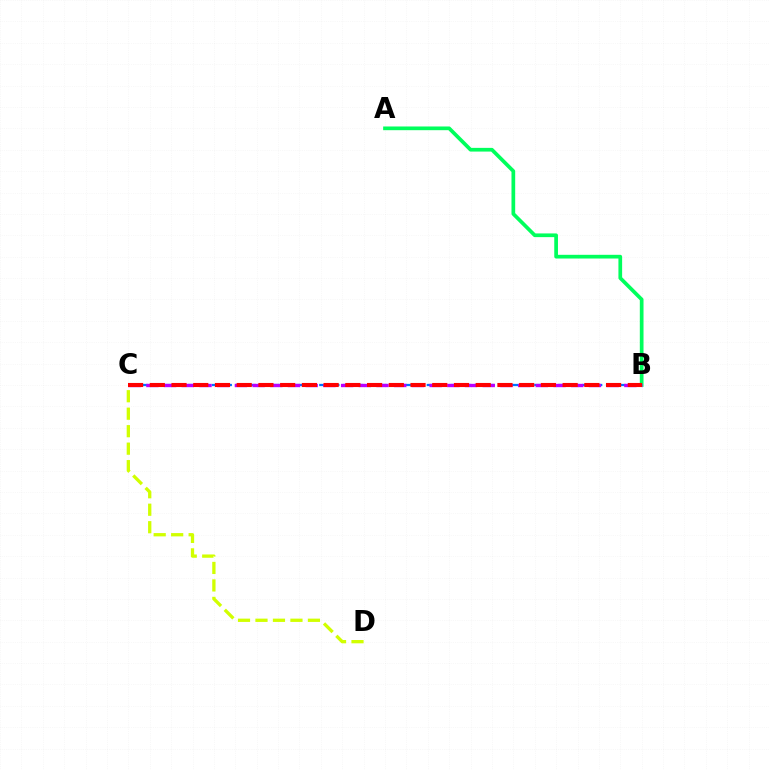{('B', 'C'): [{'color': '#0074ff', 'line_style': 'dashed', 'thickness': 1.62}, {'color': '#b900ff', 'line_style': 'dashed', 'thickness': 2.4}, {'color': '#ff0000', 'line_style': 'dashed', 'thickness': 2.95}], ('A', 'B'): [{'color': '#00ff5c', 'line_style': 'solid', 'thickness': 2.67}], ('C', 'D'): [{'color': '#d1ff00', 'line_style': 'dashed', 'thickness': 2.37}]}